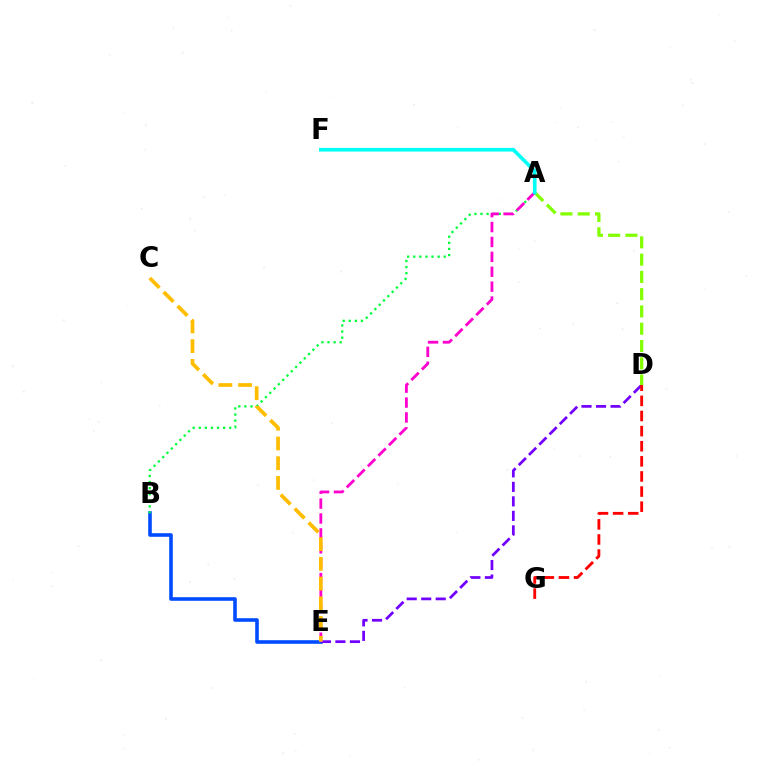{('B', 'E'): [{'color': '#004bff', 'line_style': 'solid', 'thickness': 2.58}], ('D', 'E'): [{'color': '#7200ff', 'line_style': 'dashed', 'thickness': 1.97}], ('A', 'D'): [{'color': '#84ff00', 'line_style': 'dashed', 'thickness': 2.35}], ('A', 'B'): [{'color': '#00ff39', 'line_style': 'dotted', 'thickness': 1.66}], ('D', 'G'): [{'color': '#ff0000', 'line_style': 'dashed', 'thickness': 2.05}], ('A', 'E'): [{'color': '#ff00cf', 'line_style': 'dashed', 'thickness': 2.02}], ('C', 'E'): [{'color': '#ffbd00', 'line_style': 'dashed', 'thickness': 2.68}], ('A', 'F'): [{'color': '#00fff6', 'line_style': 'solid', 'thickness': 2.62}]}